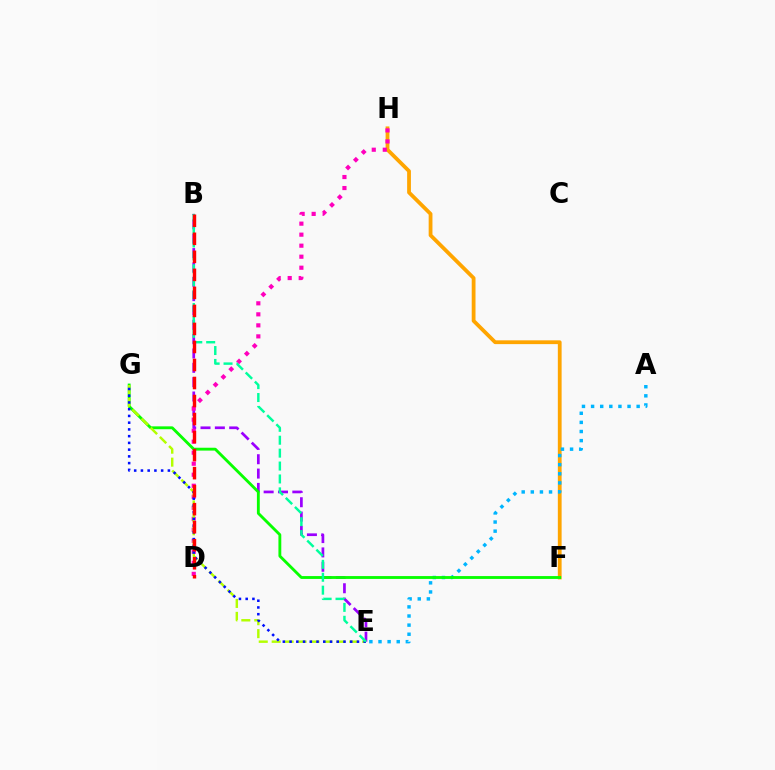{('F', 'H'): [{'color': '#ffa500', 'line_style': 'solid', 'thickness': 2.73}], ('B', 'E'): [{'color': '#9b00ff', 'line_style': 'dashed', 'thickness': 1.95}, {'color': '#00ff9d', 'line_style': 'dashed', 'thickness': 1.75}], ('A', 'E'): [{'color': '#00b5ff', 'line_style': 'dotted', 'thickness': 2.48}], ('D', 'H'): [{'color': '#ff00bd', 'line_style': 'dotted', 'thickness': 2.99}], ('F', 'G'): [{'color': '#08ff00', 'line_style': 'solid', 'thickness': 2.06}], ('E', 'G'): [{'color': '#b3ff00', 'line_style': 'dashed', 'thickness': 1.76}, {'color': '#0010ff', 'line_style': 'dotted', 'thickness': 1.83}], ('B', 'D'): [{'color': '#ff0000', 'line_style': 'dashed', 'thickness': 2.45}]}